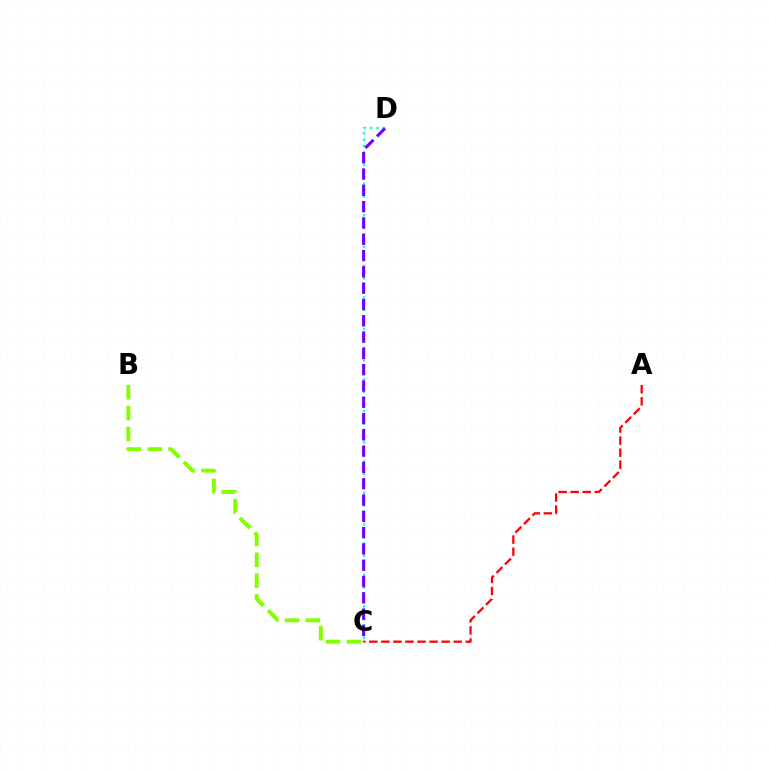{('C', 'D'): [{'color': '#00fff6', 'line_style': 'dotted', 'thickness': 1.71}, {'color': '#7200ff', 'line_style': 'dashed', 'thickness': 2.21}], ('B', 'C'): [{'color': '#84ff00', 'line_style': 'dashed', 'thickness': 2.83}], ('A', 'C'): [{'color': '#ff0000', 'line_style': 'dashed', 'thickness': 1.64}]}